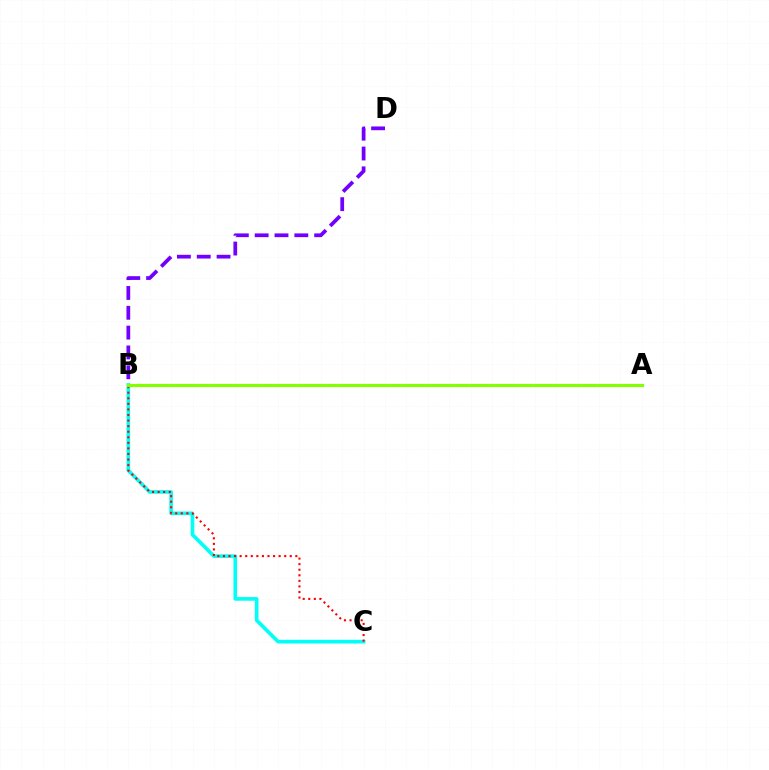{('B', 'C'): [{'color': '#00fff6', 'line_style': 'solid', 'thickness': 2.63}, {'color': '#ff0000', 'line_style': 'dotted', 'thickness': 1.51}], ('B', 'D'): [{'color': '#7200ff', 'line_style': 'dashed', 'thickness': 2.69}], ('A', 'B'): [{'color': '#84ff00', 'line_style': 'solid', 'thickness': 2.28}]}